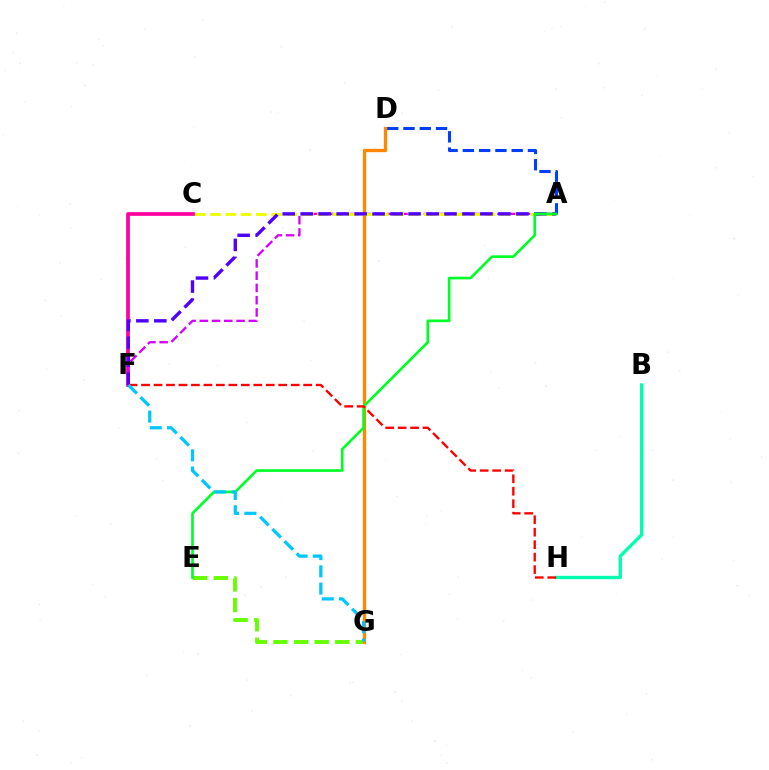{('E', 'G'): [{'color': '#66ff00', 'line_style': 'dashed', 'thickness': 2.8}], ('C', 'F'): [{'color': '#ff00a0', 'line_style': 'solid', 'thickness': 2.68}], ('A', 'D'): [{'color': '#003fff', 'line_style': 'dashed', 'thickness': 2.21}], ('D', 'G'): [{'color': '#ff8800', 'line_style': 'solid', 'thickness': 2.38}], ('A', 'F'): [{'color': '#d600ff', 'line_style': 'dashed', 'thickness': 1.66}, {'color': '#4f00ff', 'line_style': 'dashed', 'thickness': 2.44}], ('A', 'C'): [{'color': '#eeff00', 'line_style': 'dashed', 'thickness': 2.07}], ('B', 'H'): [{'color': '#00ffaf', 'line_style': 'solid', 'thickness': 2.41}], ('A', 'E'): [{'color': '#00ff27', 'line_style': 'solid', 'thickness': 1.92}], ('F', 'H'): [{'color': '#ff0000', 'line_style': 'dashed', 'thickness': 1.69}], ('F', 'G'): [{'color': '#00c7ff', 'line_style': 'dashed', 'thickness': 2.34}]}